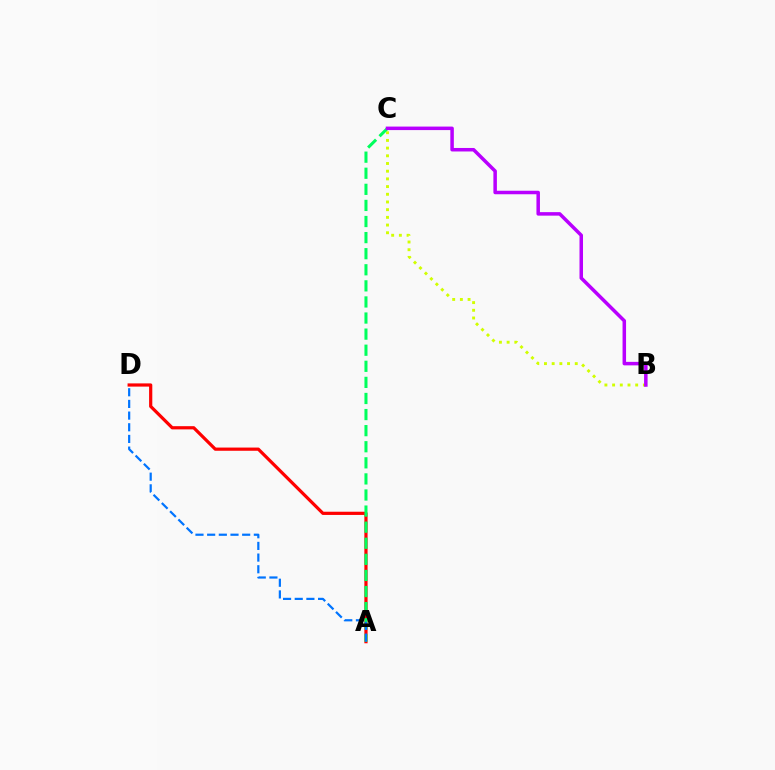{('A', 'D'): [{'color': '#ff0000', 'line_style': 'solid', 'thickness': 2.31}, {'color': '#0074ff', 'line_style': 'dashed', 'thickness': 1.59}], ('B', 'C'): [{'color': '#d1ff00', 'line_style': 'dotted', 'thickness': 2.09}, {'color': '#b900ff', 'line_style': 'solid', 'thickness': 2.53}], ('A', 'C'): [{'color': '#00ff5c', 'line_style': 'dashed', 'thickness': 2.19}]}